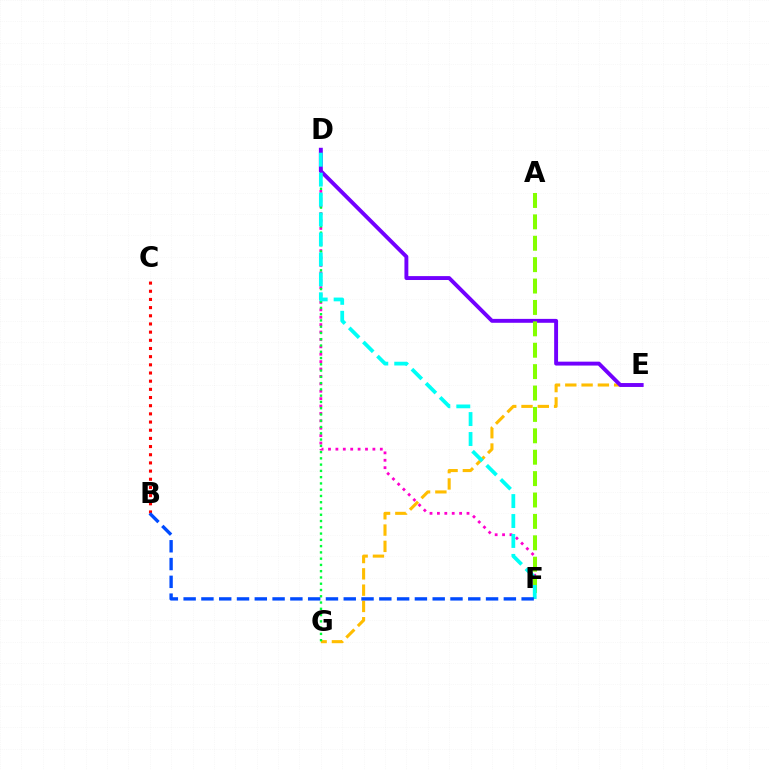{('D', 'F'): [{'color': '#ff00cf', 'line_style': 'dotted', 'thickness': 2.01}, {'color': '#00fff6', 'line_style': 'dashed', 'thickness': 2.71}], ('B', 'C'): [{'color': '#ff0000', 'line_style': 'dotted', 'thickness': 2.22}], ('E', 'G'): [{'color': '#ffbd00', 'line_style': 'dashed', 'thickness': 2.21}], ('D', 'G'): [{'color': '#00ff39', 'line_style': 'dotted', 'thickness': 1.7}], ('D', 'E'): [{'color': '#7200ff', 'line_style': 'solid', 'thickness': 2.81}], ('A', 'F'): [{'color': '#84ff00', 'line_style': 'dashed', 'thickness': 2.91}], ('B', 'F'): [{'color': '#004bff', 'line_style': 'dashed', 'thickness': 2.42}]}